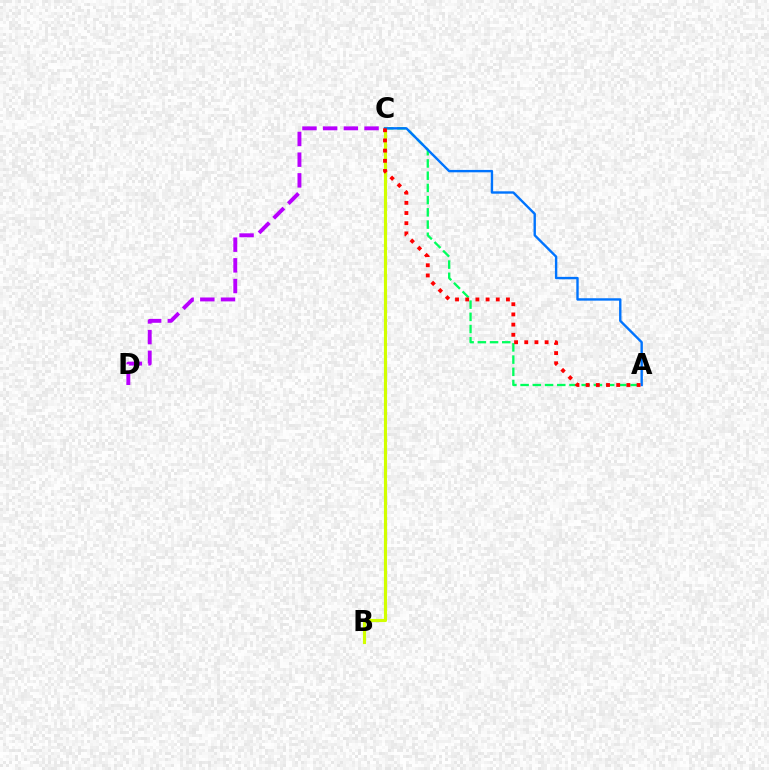{('A', 'C'): [{'color': '#00ff5c', 'line_style': 'dashed', 'thickness': 1.66}, {'color': '#0074ff', 'line_style': 'solid', 'thickness': 1.72}, {'color': '#ff0000', 'line_style': 'dotted', 'thickness': 2.77}], ('B', 'C'): [{'color': '#d1ff00', 'line_style': 'solid', 'thickness': 2.25}], ('C', 'D'): [{'color': '#b900ff', 'line_style': 'dashed', 'thickness': 2.81}]}